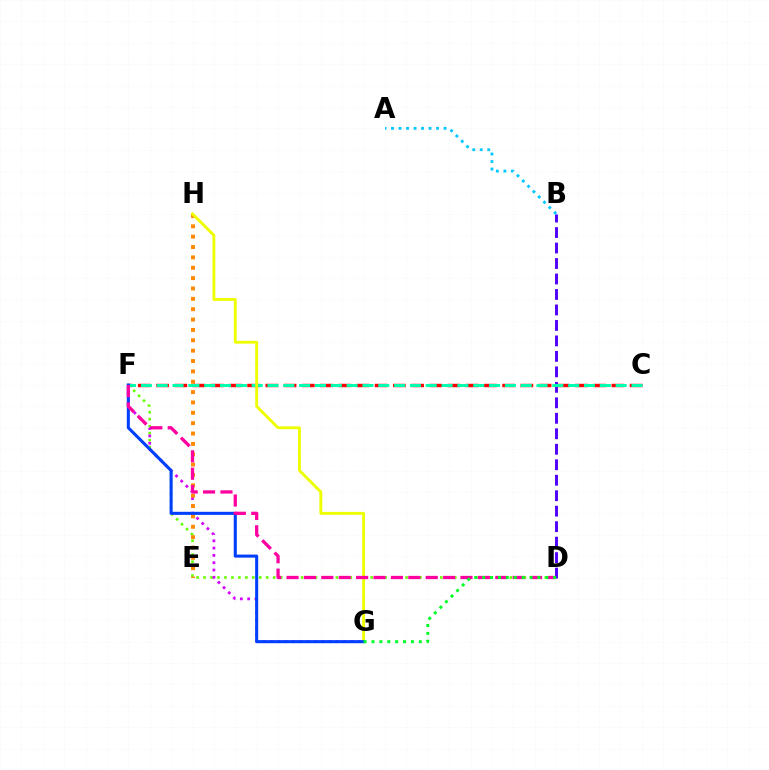{('D', 'F'): [{'color': '#66ff00', 'line_style': 'dotted', 'thickness': 1.89}, {'color': '#ff00a0', 'line_style': 'dashed', 'thickness': 2.36}], ('B', 'D'): [{'color': '#4f00ff', 'line_style': 'dashed', 'thickness': 2.1}], ('F', 'G'): [{'color': '#d600ff', 'line_style': 'dotted', 'thickness': 1.98}, {'color': '#003fff', 'line_style': 'solid', 'thickness': 2.21}], ('E', 'H'): [{'color': '#ff8800', 'line_style': 'dotted', 'thickness': 2.81}], ('C', 'F'): [{'color': '#ff0000', 'line_style': 'dashed', 'thickness': 2.47}, {'color': '#00ffaf', 'line_style': 'dashed', 'thickness': 2.15}], ('A', 'B'): [{'color': '#00c7ff', 'line_style': 'dotted', 'thickness': 2.04}], ('G', 'H'): [{'color': '#eeff00', 'line_style': 'solid', 'thickness': 2.07}], ('D', 'G'): [{'color': '#00ff27', 'line_style': 'dotted', 'thickness': 2.14}]}